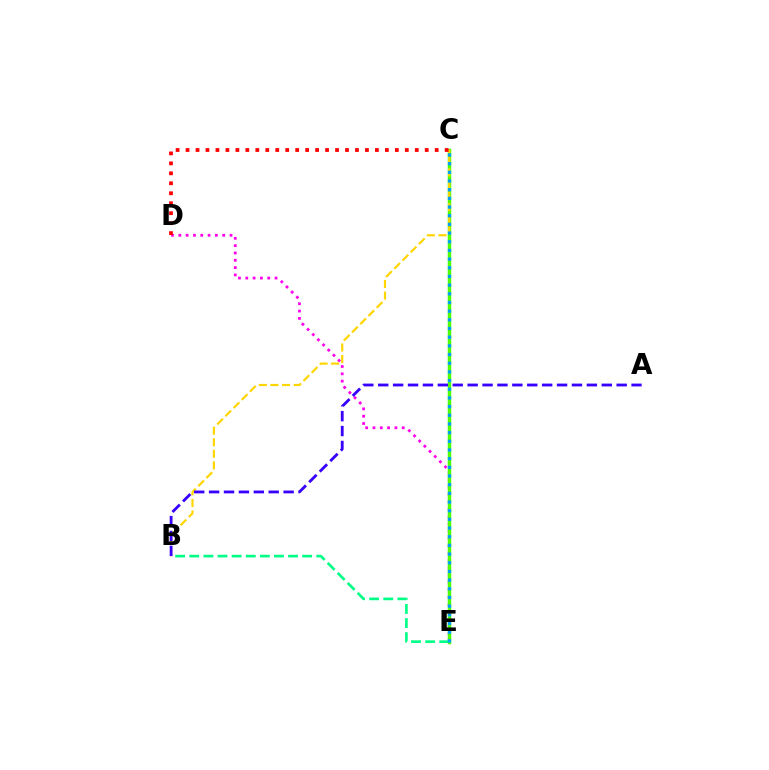{('D', 'E'): [{'color': '#ff00ed', 'line_style': 'dotted', 'thickness': 1.99}], ('C', 'E'): [{'color': '#4fff00', 'line_style': 'solid', 'thickness': 2.51}, {'color': '#009eff', 'line_style': 'dotted', 'thickness': 2.36}], ('B', 'C'): [{'color': '#ffd500', 'line_style': 'dashed', 'thickness': 1.58}], ('B', 'E'): [{'color': '#00ff86', 'line_style': 'dashed', 'thickness': 1.92}], ('C', 'D'): [{'color': '#ff0000', 'line_style': 'dotted', 'thickness': 2.71}], ('A', 'B'): [{'color': '#3700ff', 'line_style': 'dashed', 'thickness': 2.02}]}